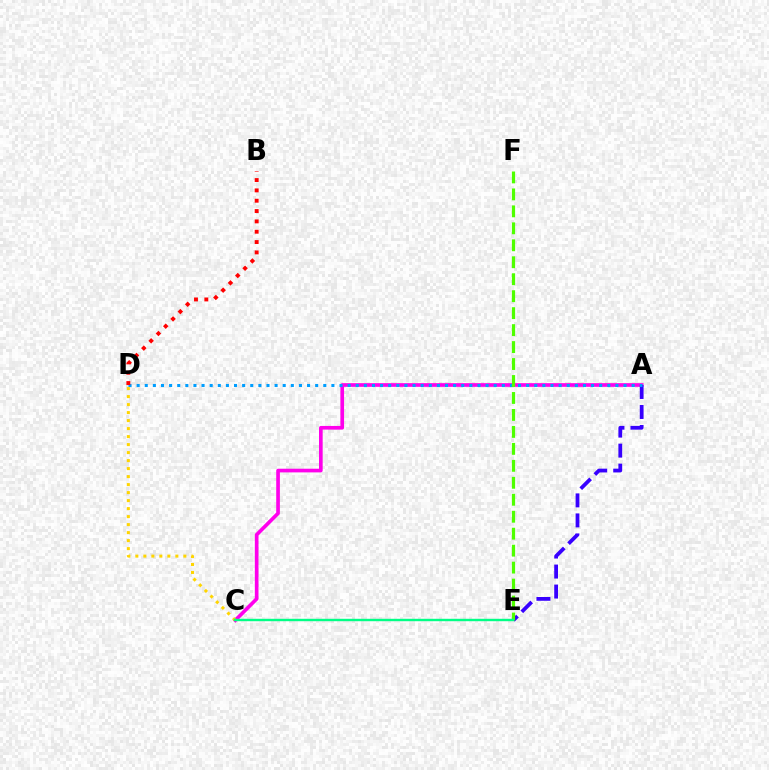{('A', 'C'): [{'color': '#ff00ed', 'line_style': 'solid', 'thickness': 2.64}], ('A', 'E'): [{'color': '#3700ff', 'line_style': 'dashed', 'thickness': 2.72}], ('A', 'D'): [{'color': '#009eff', 'line_style': 'dotted', 'thickness': 2.2}], ('C', 'D'): [{'color': '#ffd500', 'line_style': 'dotted', 'thickness': 2.17}], ('E', 'F'): [{'color': '#4fff00', 'line_style': 'dashed', 'thickness': 2.3}], ('C', 'E'): [{'color': '#00ff86', 'line_style': 'solid', 'thickness': 1.74}], ('B', 'D'): [{'color': '#ff0000', 'line_style': 'dotted', 'thickness': 2.81}]}